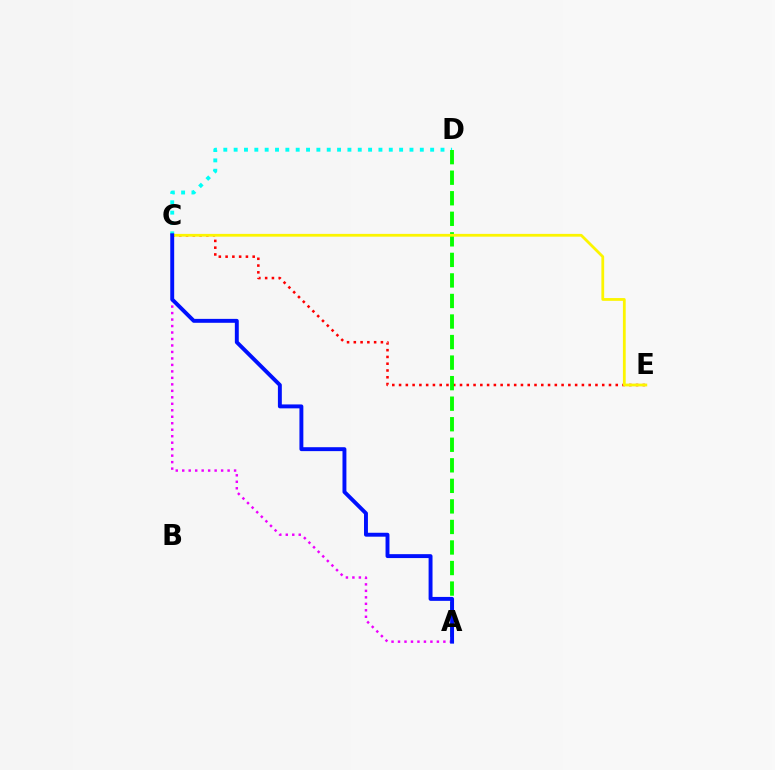{('C', 'D'): [{'color': '#00fff6', 'line_style': 'dotted', 'thickness': 2.81}], ('C', 'E'): [{'color': '#ff0000', 'line_style': 'dotted', 'thickness': 1.84}, {'color': '#fcf500', 'line_style': 'solid', 'thickness': 2.0}], ('A', 'D'): [{'color': '#08ff00', 'line_style': 'dashed', 'thickness': 2.79}], ('A', 'C'): [{'color': '#ee00ff', 'line_style': 'dotted', 'thickness': 1.76}, {'color': '#0010ff', 'line_style': 'solid', 'thickness': 2.82}]}